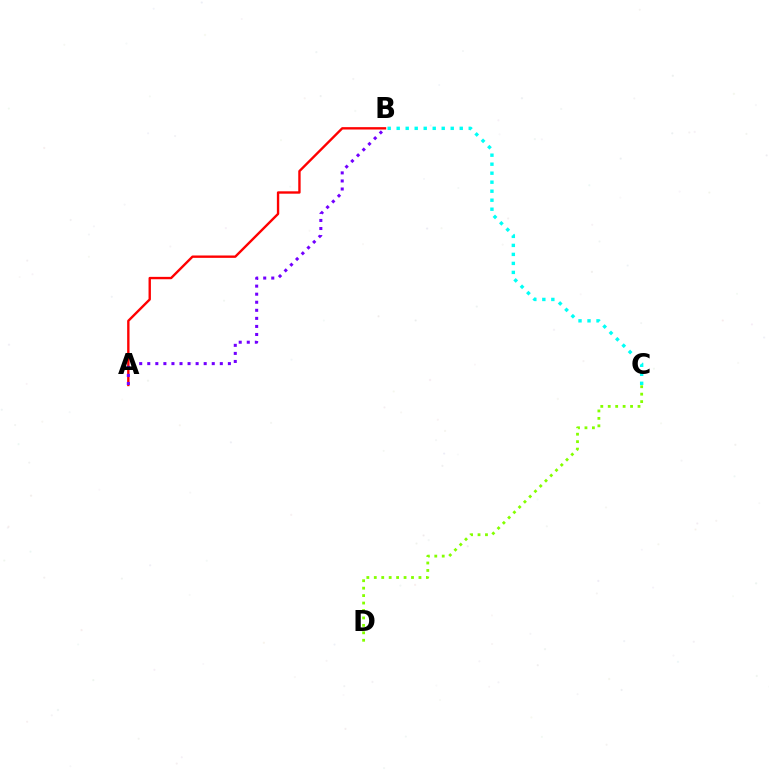{('A', 'B'): [{'color': '#ff0000', 'line_style': 'solid', 'thickness': 1.71}, {'color': '#7200ff', 'line_style': 'dotted', 'thickness': 2.19}], ('C', 'D'): [{'color': '#84ff00', 'line_style': 'dotted', 'thickness': 2.02}], ('B', 'C'): [{'color': '#00fff6', 'line_style': 'dotted', 'thickness': 2.45}]}